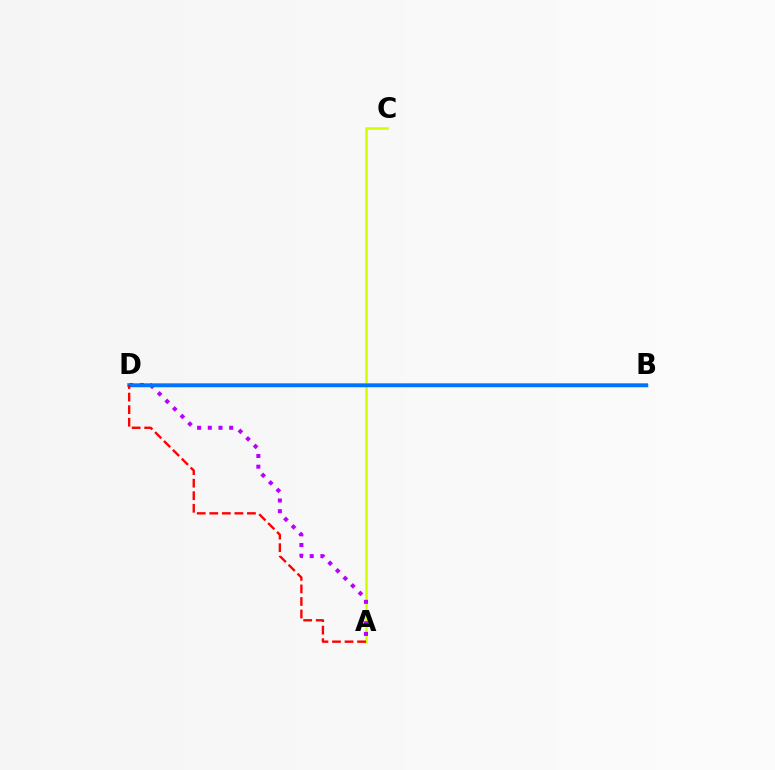{('A', 'C'): [{'color': '#d1ff00', 'line_style': 'solid', 'thickness': 1.82}], ('B', 'D'): [{'color': '#00ff5c', 'line_style': 'solid', 'thickness': 2.89}, {'color': '#0074ff', 'line_style': 'solid', 'thickness': 2.5}], ('A', 'D'): [{'color': '#b900ff', 'line_style': 'dotted', 'thickness': 2.91}, {'color': '#ff0000', 'line_style': 'dashed', 'thickness': 1.7}]}